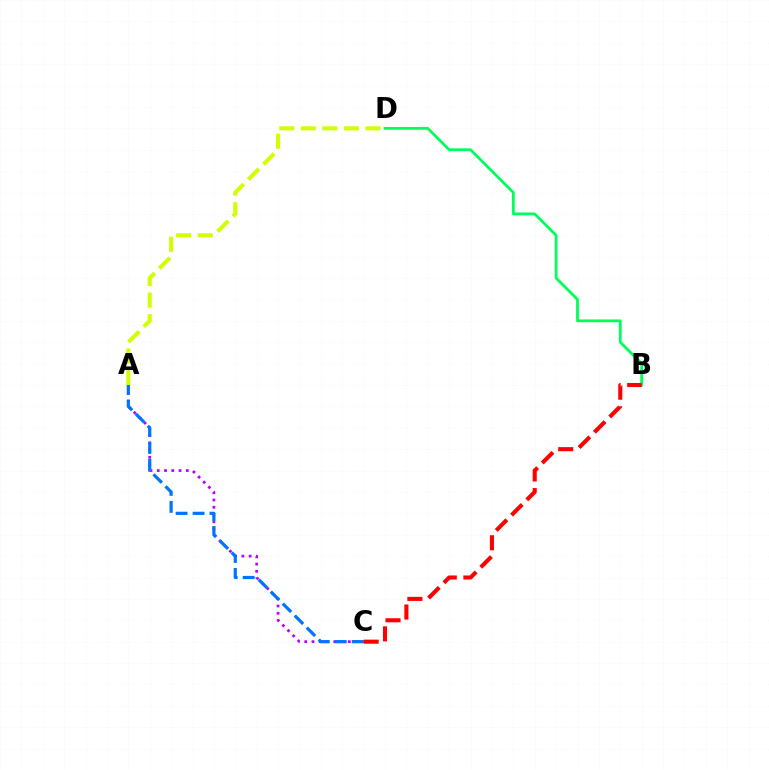{('A', 'C'): [{'color': '#b900ff', 'line_style': 'dotted', 'thickness': 1.97}, {'color': '#0074ff', 'line_style': 'dashed', 'thickness': 2.3}], ('A', 'D'): [{'color': '#d1ff00', 'line_style': 'dashed', 'thickness': 2.93}], ('B', 'D'): [{'color': '#00ff5c', 'line_style': 'solid', 'thickness': 2.02}], ('B', 'C'): [{'color': '#ff0000', 'line_style': 'dashed', 'thickness': 2.94}]}